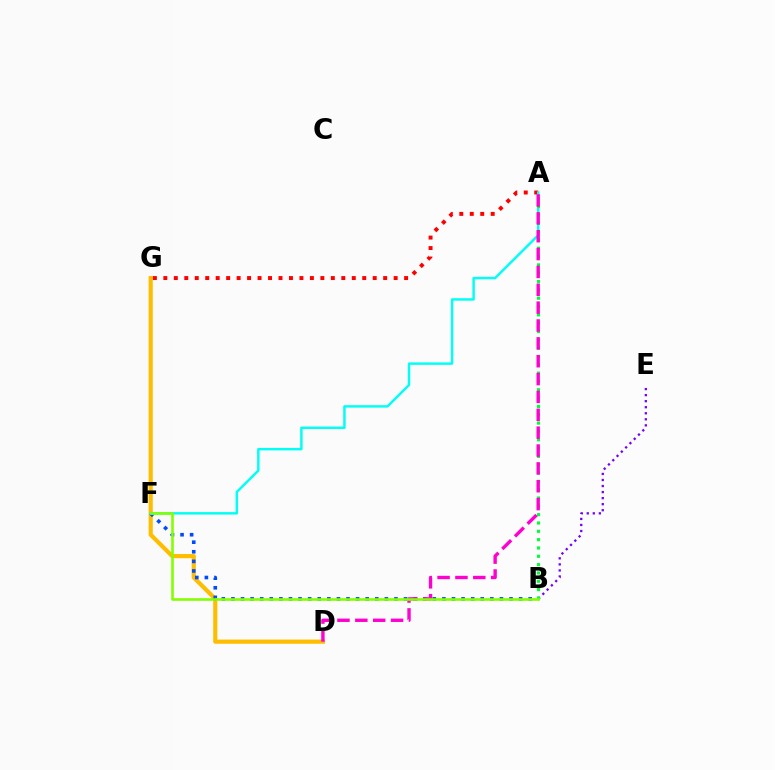{('D', 'G'): [{'color': '#ffbd00', 'line_style': 'solid', 'thickness': 2.99}], ('B', 'E'): [{'color': '#7200ff', 'line_style': 'dotted', 'thickness': 1.64}], ('B', 'F'): [{'color': '#004bff', 'line_style': 'dotted', 'thickness': 2.61}, {'color': '#84ff00', 'line_style': 'solid', 'thickness': 1.87}], ('A', 'G'): [{'color': '#ff0000', 'line_style': 'dotted', 'thickness': 2.84}], ('A', 'F'): [{'color': '#00fff6', 'line_style': 'solid', 'thickness': 1.76}], ('A', 'B'): [{'color': '#00ff39', 'line_style': 'dotted', 'thickness': 2.26}], ('A', 'D'): [{'color': '#ff00cf', 'line_style': 'dashed', 'thickness': 2.43}]}